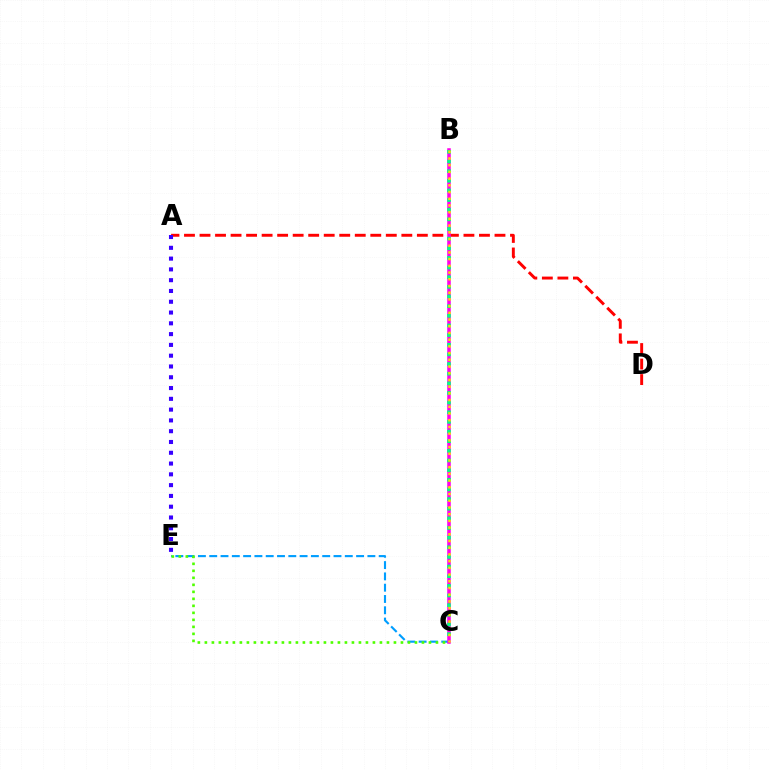{('C', 'E'): [{'color': '#009eff', 'line_style': 'dashed', 'thickness': 1.53}, {'color': '#4fff00', 'line_style': 'dotted', 'thickness': 1.9}], ('A', 'D'): [{'color': '#ff0000', 'line_style': 'dashed', 'thickness': 2.11}], ('A', 'E'): [{'color': '#3700ff', 'line_style': 'dotted', 'thickness': 2.93}], ('B', 'C'): [{'color': '#ff00ed', 'line_style': 'solid', 'thickness': 2.55}, {'color': '#00ff86', 'line_style': 'dotted', 'thickness': 2.62}, {'color': '#ffd500', 'line_style': 'dotted', 'thickness': 1.82}]}